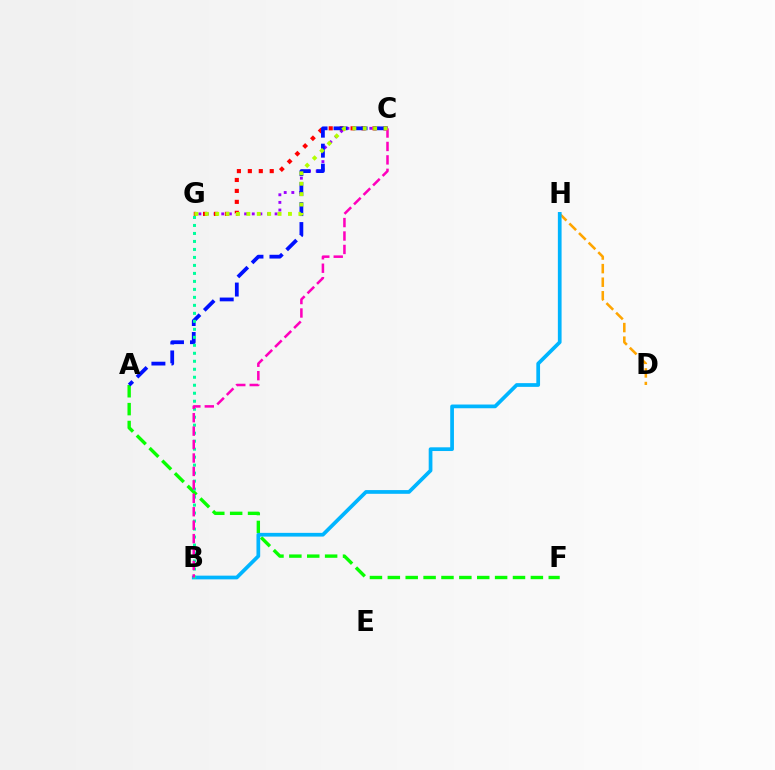{('D', 'H'): [{'color': '#ffa500', 'line_style': 'dashed', 'thickness': 1.85}], ('A', 'F'): [{'color': '#08ff00', 'line_style': 'dashed', 'thickness': 2.43}], ('B', 'H'): [{'color': '#00b5ff', 'line_style': 'solid', 'thickness': 2.68}], ('C', 'G'): [{'color': '#9b00ff', 'line_style': 'dotted', 'thickness': 2.07}, {'color': '#ff0000', 'line_style': 'dotted', 'thickness': 2.97}, {'color': '#b3ff00', 'line_style': 'dotted', 'thickness': 2.83}], ('A', 'C'): [{'color': '#0010ff', 'line_style': 'dashed', 'thickness': 2.71}], ('B', 'G'): [{'color': '#00ff9d', 'line_style': 'dotted', 'thickness': 2.17}], ('B', 'C'): [{'color': '#ff00bd', 'line_style': 'dashed', 'thickness': 1.82}]}